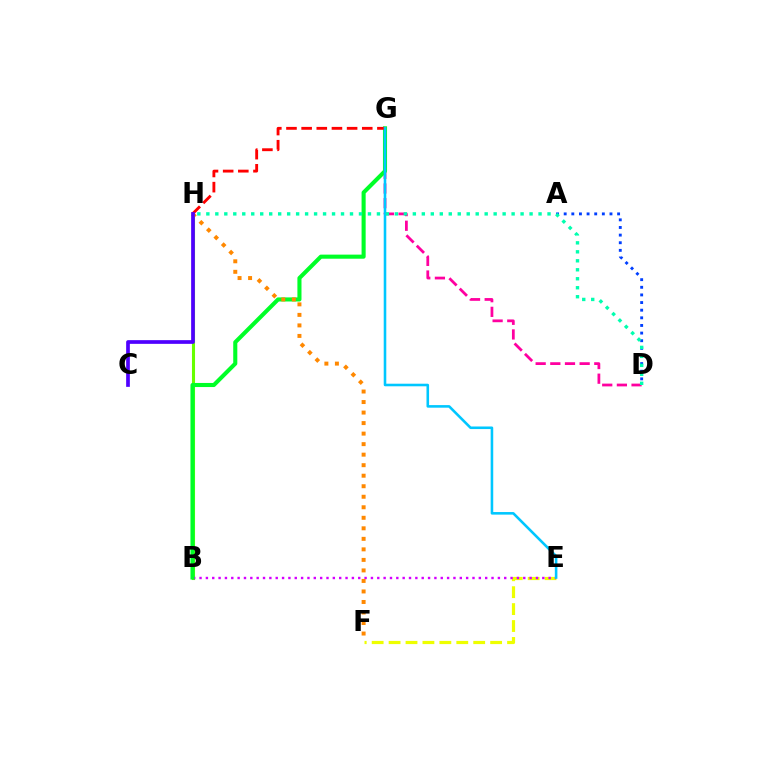{('B', 'H'): [{'color': '#66ff00', 'line_style': 'solid', 'thickness': 2.22}], ('D', 'G'): [{'color': '#ff00a0', 'line_style': 'dashed', 'thickness': 1.99}], ('E', 'F'): [{'color': '#eeff00', 'line_style': 'dashed', 'thickness': 2.3}], ('B', 'E'): [{'color': '#d600ff', 'line_style': 'dotted', 'thickness': 1.72}], ('B', 'G'): [{'color': '#00ff27', 'line_style': 'solid', 'thickness': 2.94}], ('F', 'H'): [{'color': '#ff8800', 'line_style': 'dotted', 'thickness': 2.86}], ('A', 'D'): [{'color': '#003fff', 'line_style': 'dotted', 'thickness': 2.07}], ('G', 'H'): [{'color': '#ff0000', 'line_style': 'dashed', 'thickness': 2.06}], ('C', 'H'): [{'color': '#4f00ff', 'line_style': 'solid', 'thickness': 2.67}], ('E', 'G'): [{'color': '#00c7ff', 'line_style': 'solid', 'thickness': 1.86}], ('D', 'H'): [{'color': '#00ffaf', 'line_style': 'dotted', 'thickness': 2.44}]}